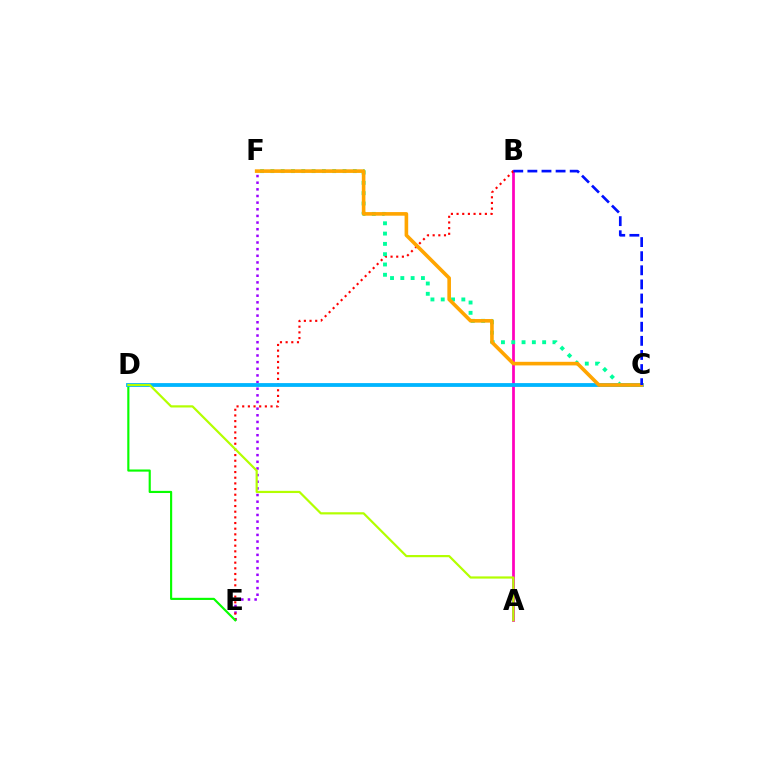{('E', 'F'): [{'color': '#9b00ff', 'line_style': 'dotted', 'thickness': 1.81}], ('A', 'B'): [{'color': '#ff00bd', 'line_style': 'solid', 'thickness': 1.98}], ('B', 'E'): [{'color': '#ff0000', 'line_style': 'dotted', 'thickness': 1.54}], ('D', 'E'): [{'color': '#08ff00', 'line_style': 'solid', 'thickness': 1.55}], ('C', 'D'): [{'color': '#00b5ff', 'line_style': 'solid', 'thickness': 2.74}], ('C', 'F'): [{'color': '#00ff9d', 'line_style': 'dotted', 'thickness': 2.8}, {'color': '#ffa500', 'line_style': 'solid', 'thickness': 2.6}], ('A', 'D'): [{'color': '#b3ff00', 'line_style': 'solid', 'thickness': 1.58}], ('B', 'C'): [{'color': '#0010ff', 'line_style': 'dashed', 'thickness': 1.92}]}